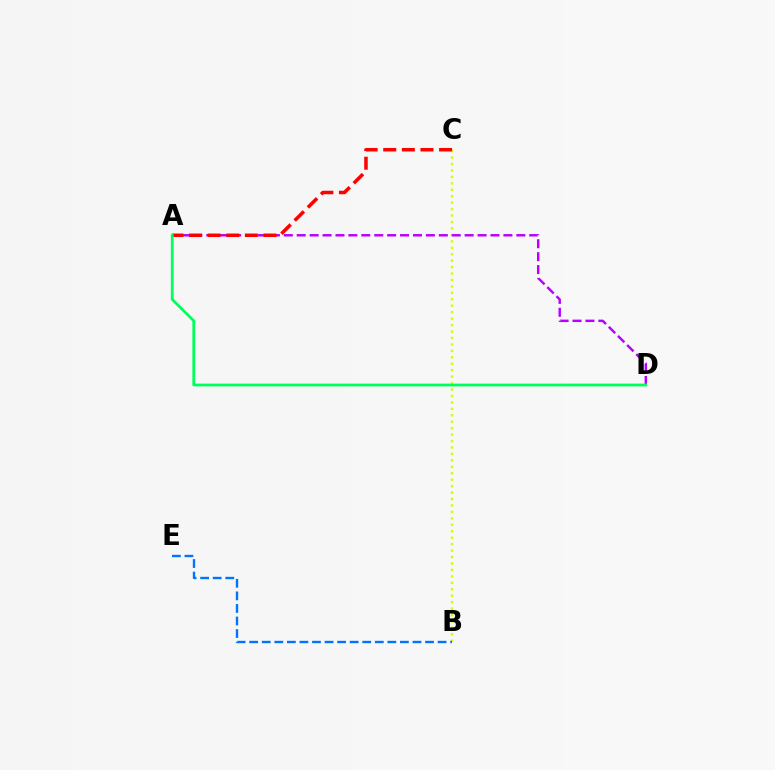{('B', 'C'): [{'color': '#d1ff00', 'line_style': 'dotted', 'thickness': 1.75}], ('A', 'D'): [{'color': '#b900ff', 'line_style': 'dashed', 'thickness': 1.75}, {'color': '#00ff5c', 'line_style': 'solid', 'thickness': 2.0}], ('A', 'C'): [{'color': '#ff0000', 'line_style': 'dashed', 'thickness': 2.53}], ('B', 'E'): [{'color': '#0074ff', 'line_style': 'dashed', 'thickness': 1.71}]}